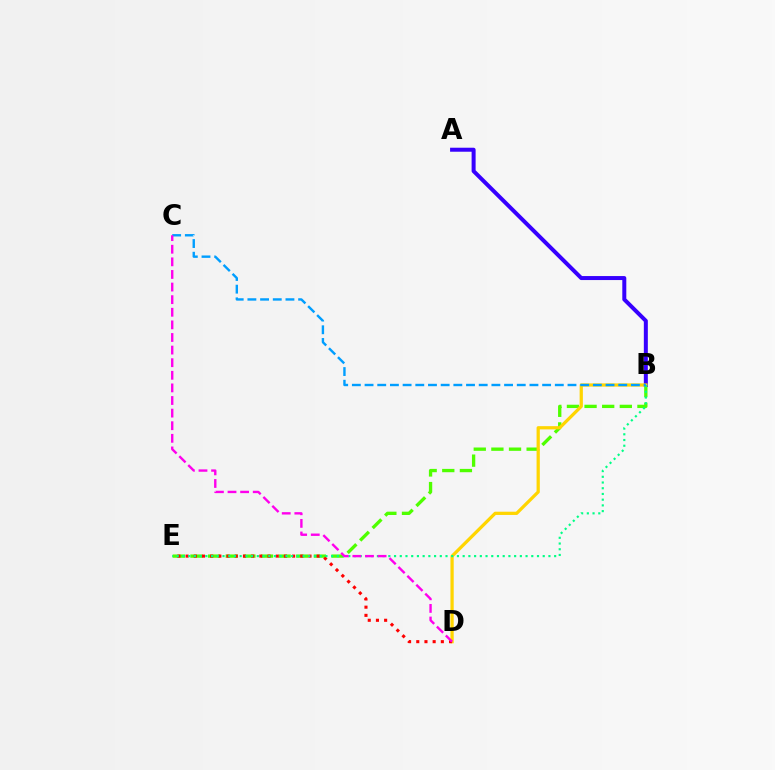{('B', 'E'): [{'color': '#4fff00', 'line_style': 'dashed', 'thickness': 2.39}, {'color': '#00ff86', 'line_style': 'dotted', 'thickness': 1.55}], ('A', 'B'): [{'color': '#3700ff', 'line_style': 'solid', 'thickness': 2.88}], ('B', 'D'): [{'color': '#ffd500', 'line_style': 'solid', 'thickness': 2.33}], ('D', 'E'): [{'color': '#ff0000', 'line_style': 'dotted', 'thickness': 2.23}], ('B', 'C'): [{'color': '#009eff', 'line_style': 'dashed', 'thickness': 1.72}], ('C', 'D'): [{'color': '#ff00ed', 'line_style': 'dashed', 'thickness': 1.71}]}